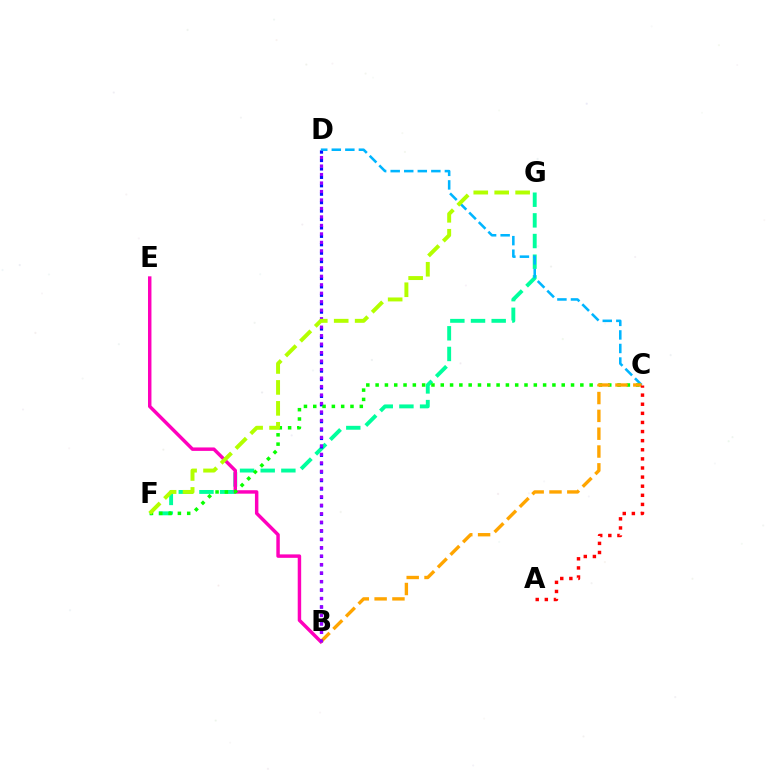{('F', 'G'): [{'color': '#00ff9d', 'line_style': 'dashed', 'thickness': 2.81}, {'color': '#b3ff00', 'line_style': 'dashed', 'thickness': 2.84}], ('B', 'D'): [{'color': '#0010ff', 'line_style': 'dotted', 'thickness': 2.29}, {'color': '#9b00ff', 'line_style': 'dotted', 'thickness': 2.3}], ('B', 'E'): [{'color': '#ff00bd', 'line_style': 'solid', 'thickness': 2.49}], ('C', 'D'): [{'color': '#00b5ff', 'line_style': 'dashed', 'thickness': 1.84}], ('C', 'F'): [{'color': '#08ff00', 'line_style': 'dotted', 'thickness': 2.53}], ('B', 'C'): [{'color': '#ffa500', 'line_style': 'dashed', 'thickness': 2.42}], ('A', 'C'): [{'color': '#ff0000', 'line_style': 'dotted', 'thickness': 2.47}]}